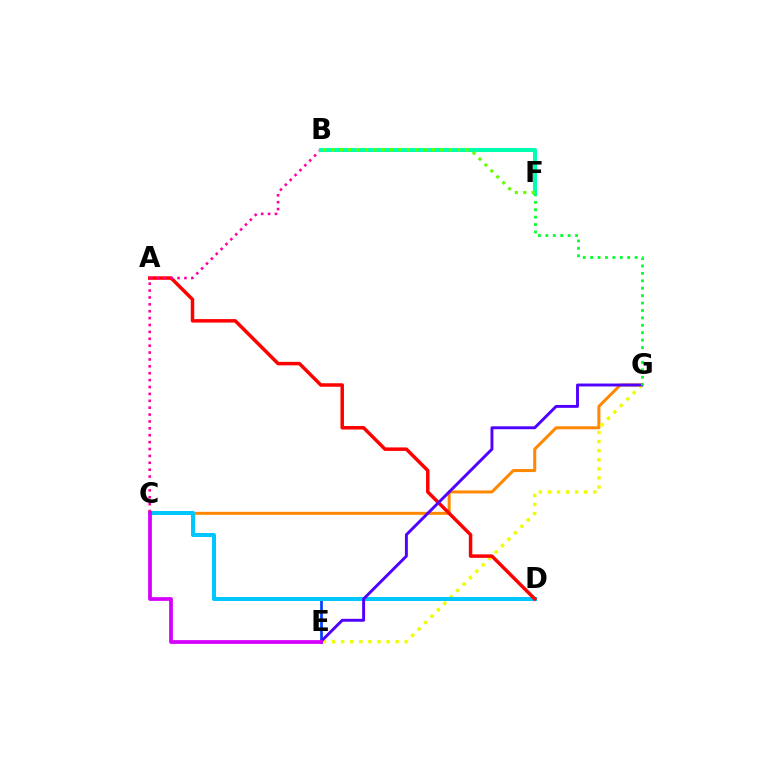{('C', 'G'): [{'color': '#ff8800', 'line_style': 'solid', 'thickness': 2.18}], ('E', 'G'): [{'color': '#eeff00', 'line_style': 'dotted', 'thickness': 2.47}, {'color': '#4f00ff', 'line_style': 'solid', 'thickness': 2.09}], ('D', 'E'): [{'color': '#003fff', 'line_style': 'solid', 'thickness': 1.95}], ('C', 'D'): [{'color': '#00c7ff', 'line_style': 'solid', 'thickness': 2.89}], ('A', 'D'): [{'color': '#ff0000', 'line_style': 'solid', 'thickness': 2.51}], ('C', 'E'): [{'color': '#d600ff', 'line_style': 'solid', 'thickness': 2.7}], ('F', 'G'): [{'color': '#00ff27', 'line_style': 'dotted', 'thickness': 2.02}], ('B', 'C'): [{'color': '#ff00a0', 'line_style': 'dotted', 'thickness': 1.87}], ('B', 'F'): [{'color': '#00ffaf', 'line_style': 'solid', 'thickness': 2.91}, {'color': '#66ff00', 'line_style': 'dotted', 'thickness': 2.28}]}